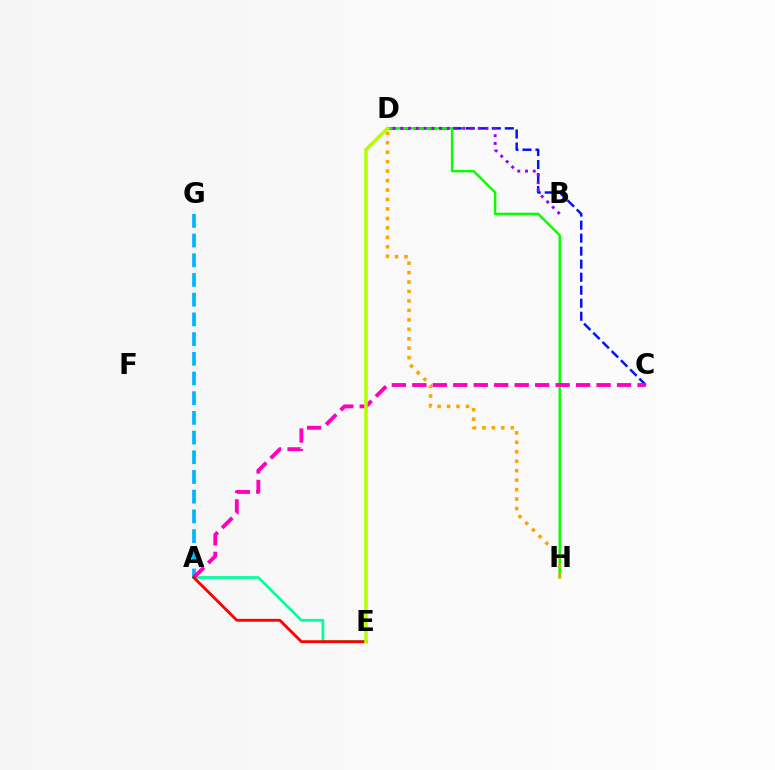{('C', 'D'): [{'color': '#0010ff', 'line_style': 'dashed', 'thickness': 1.77}], ('A', 'G'): [{'color': '#00b5ff', 'line_style': 'dashed', 'thickness': 2.68}], ('A', 'E'): [{'color': '#00ff9d', 'line_style': 'solid', 'thickness': 1.98}, {'color': '#ff0000', 'line_style': 'solid', 'thickness': 2.04}], ('D', 'H'): [{'color': '#08ff00', 'line_style': 'solid', 'thickness': 1.76}, {'color': '#ffa500', 'line_style': 'dotted', 'thickness': 2.57}], ('A', 'C'): [{'color': '#ff00bd', 'line_style': 'dashed', 'thickness': 2.78}], ('B', 'D'): [{'color': '#9b00ff', 'line_style': 'dotted', 'thickness': 2.1}], ('D', 'E'): [{'color': '#b3ff00', 'line_style': 'solid', 'thickness': 2.49}]}